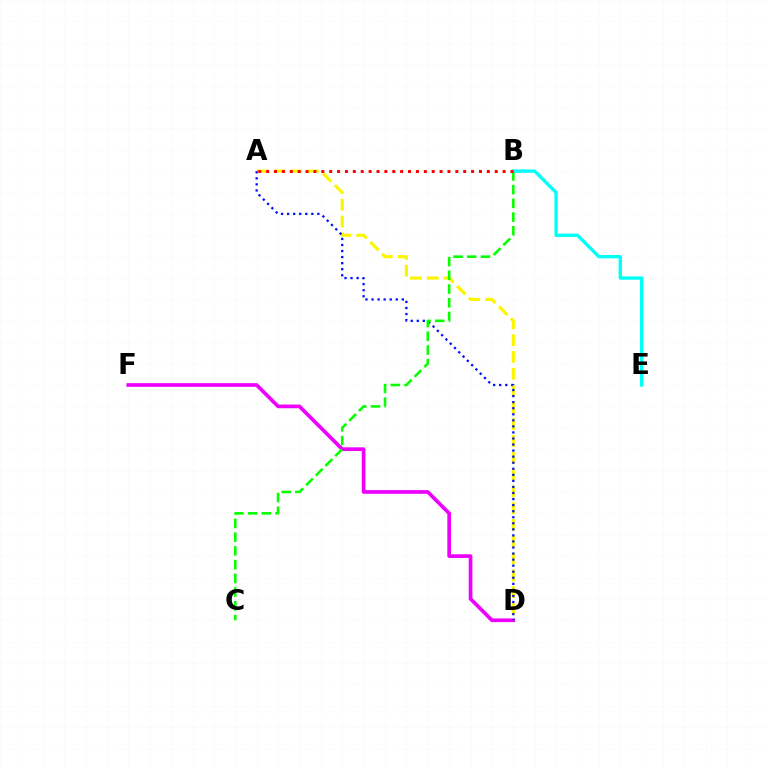{('D', 'F'): [{'color': '#ee00ff', 'line_style': 'solid', 'thickness': 2.66}], ('A', 'D'): [{'color': '#fcf500', 'line_style': 'dashed', 'thickness': 2.28}, {'color': '#0010ff', 'line_style': 'dotted', 'thickness': 1.65}], ('B', 'C'): [{'color': '#08ff00', 'line_style': 'dashed', 'thickness': 1.87}], ('B', 'E'): [{'color': '#00fff6', 'line_style': 'solid', 'thickness': 2.41}], ('A', 'B'): [{'color': '#ff0000', 'line_style': 'dotted', 'thickness': 2.14}]}